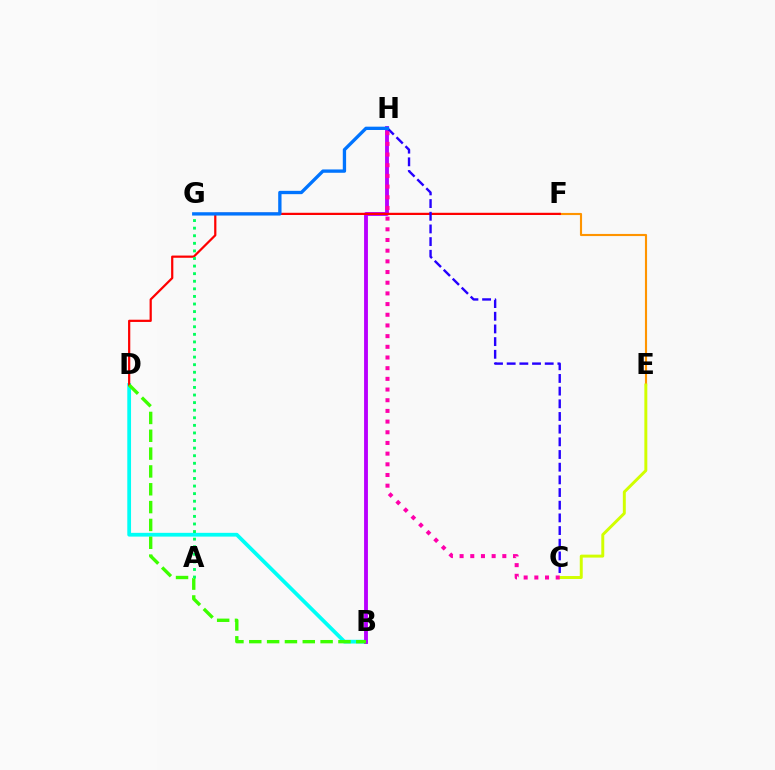{('B', 'D'): [{'color': '#00fff6', 'line_style': 'solid', 'thickness': 2.7}, {'color': '#3dff00', 'line_style': 'dashed', 'thickness': 2.42}], ('E', 'F'): [{'color': '#ff9400', 'line_style': 'solid', 'thickness': 1.54}], ('B', 'H'): [{'color': '#b900ff', 'line_style': 'solid', 'thickness': 2.77}], ('D', 'F'): [{'color': '#ff0000', 'line_style': 'solid', 'thickness': 1.6}], ('C', 'H'): [{'color': '#2500ff', 'line_style': 'dashed', 'thickness': 1.72}, {'color': '#ff00ac', 'line_style': 'dotted', 'thickness': 2.9}], ('C', 'E'): [{'color': '#d1ff00', 'line_style': 'solid', 'thickness': 2.12}], ('G', 'H'): [{'color': '#0074ff', 'line_style': 'solid', 'thickness': 2.39}], ('A', 'G'): [{'color': '#00ff5c', 'line_style': 'dotted', 'thickness': 2.06}]}